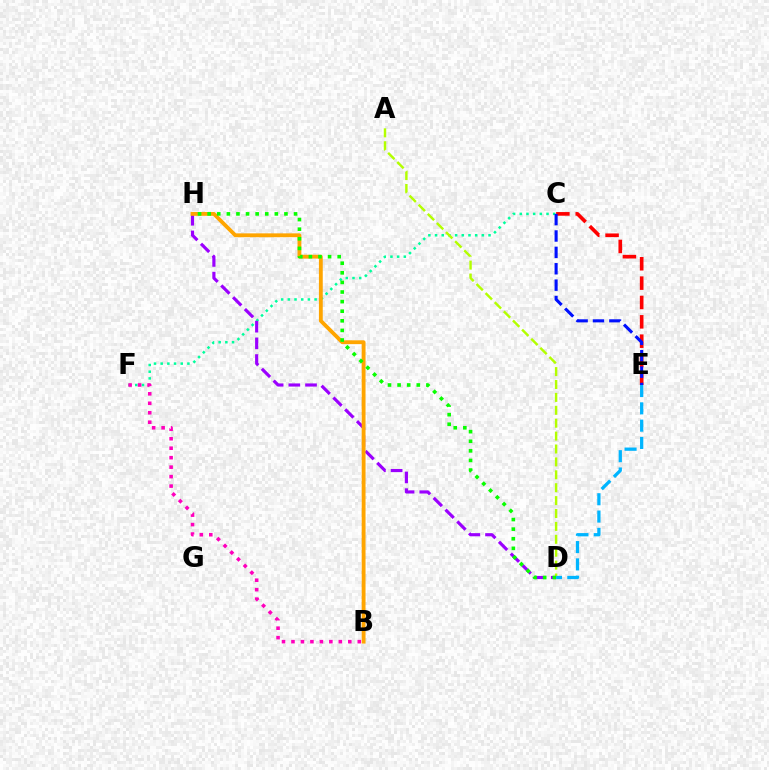{('C', 'F'): [{'color': '#00ff9d', 'line_style': 'dotted', 'thickness': 1.82}], ('D', 'H'): [{'color': '#9b00ff', 'line_style': 'dashed', 'thickness': 2.27}, {'color': '#08ff00', 'line_style': 'dotted', 'thickness': 2.61}], ('C', 'E'): [{'color': '#ff0000', 'line_style': 'dashed', 'thickness': 2.63}, {'color': '#0010ff', 'line_style': 'dashed', 'thickness': 2.23}], ('B', 'H'): [{'color': '#ffa500', 'line_style': 'solid', 'thickness': 2.76}], ('A', 'D'): [{'color': '#b3ff00', 'line_style': 'dashed', 'thickness': 1.75}], ('D', 'E'): [{'color': '#00b5ff', 'line_style': 'dashed', 'thickness': 2.35}], ('B', 'F'): [{'color': '#ff00bd', 'line_style': 'dotted', 'thickness': 2.57}]}